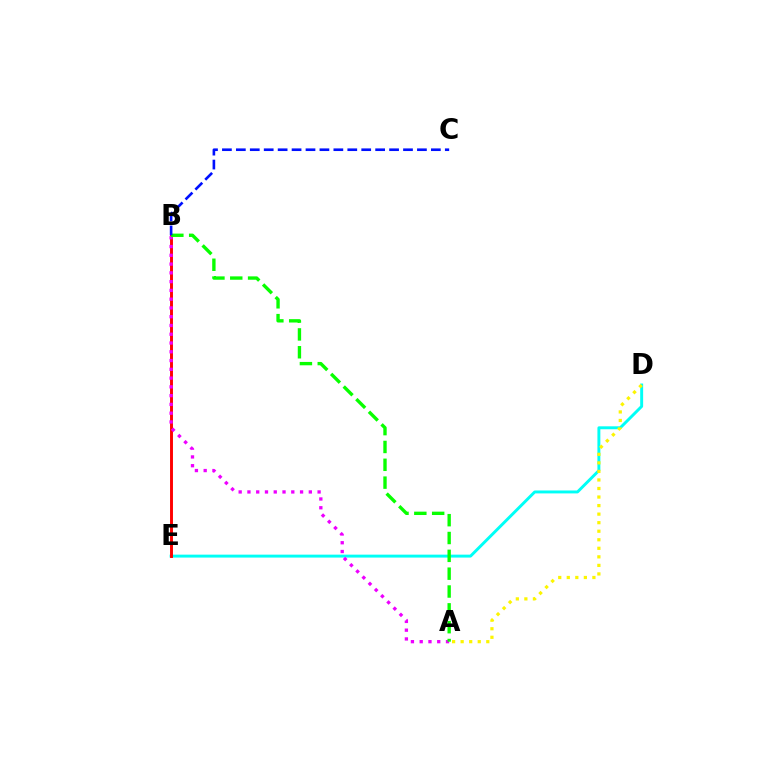{('D', 'E'): [{'color': '#00fff6', 'line_style': 'solid', 'thickness': 2.11}], ('B', 'E'): [{'color': '#ff0000', 'line_style': 'solid', 'thickness': 2.11}], ('A', 'B'): [{'color': '#ee00ff', 'line_style': 'dotted', 'thickness': 2.38}, {'color': '#08ff00', 'line_style': 'dashed', 'thickness': 2.42}], ('A', 'D'): [{'color': '#fcf500', 'line_style': 'dotted', 'thickness': 2.32}], ('B', 'C'): [{'color': '#0010ff', 'line_style': 'dashed', 'thickness': 1.89}]}